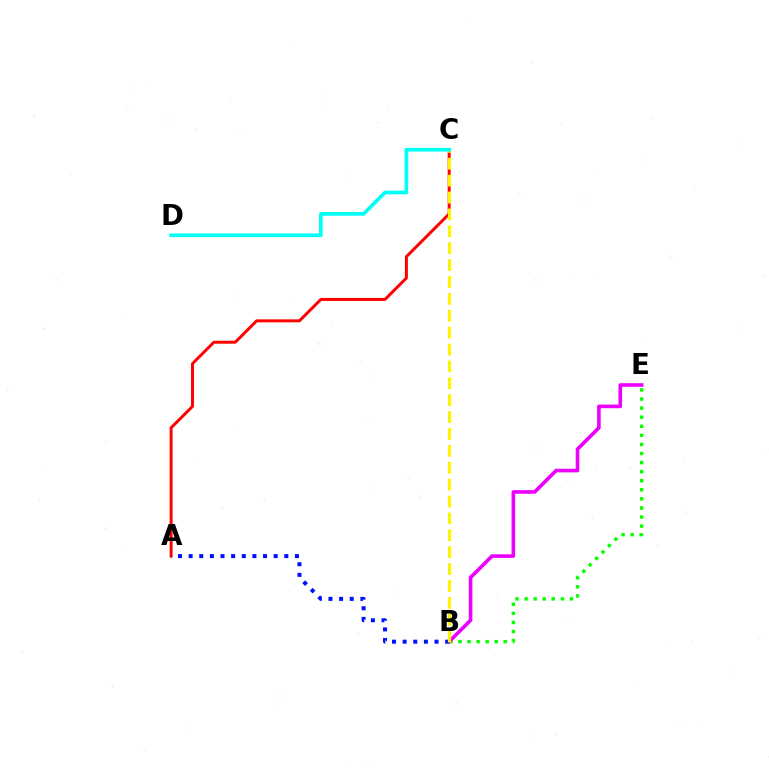{('B', 'E'): [{'color': '#08ff00', 'line_style': 'dotted', 'thickness': 2.47}, {'color': '#ee00ff', 'line_style': 'solid', 'thickness': 2.61}], ('A', 'C'): [{'color': '#ff0000', 'line_style': 'solid', 'thickness': 2.13}], ('A', 'B'): [{'color': '#0010ff', 'line_style': 'dotted', 'thickness': 2.89}], ('B', 'C'): [{'color': '#fcf500', 'line_style': 'dashed', 'thickness': 2.29}], ('C', 'D'): [{'color': '#00fff6', 'line_style': 'solid', 'thickness': 2.64}]}